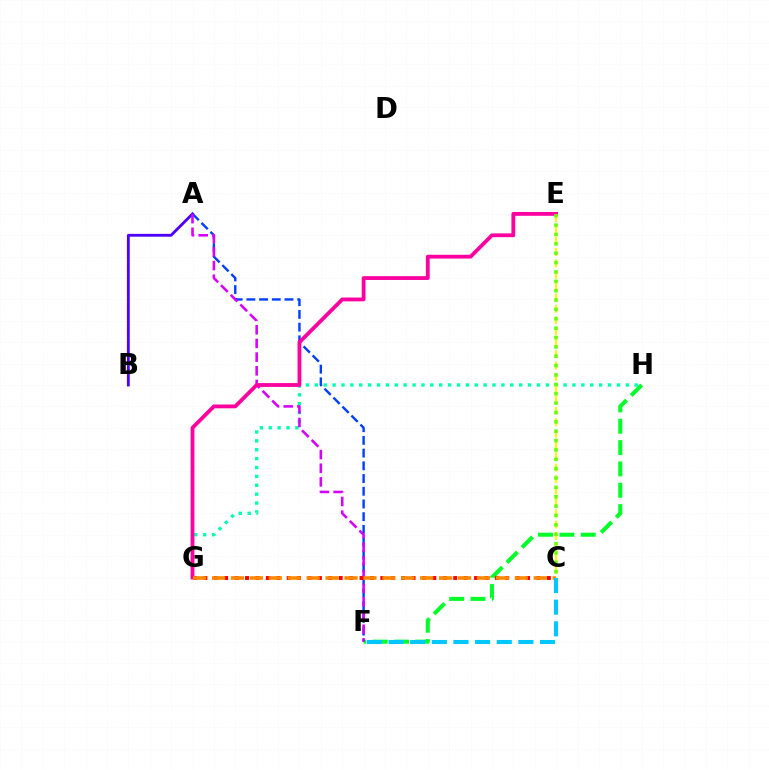{('F', 'H'): [{'color': '#00ff27', 'line_style': 'dashed', 'thickness': 2.9}], ('A', 'B'): [{'color': '#4f00ff', 'line_style': 'solid', 'thickness': 2.04}], ('G', 'H'): [{'color': '#00ffaf', 'line_style': 'dotted', 'thickness': 2.41}], ('A', 'F'): [{'color': '#003fff', 'line_style': 'dashed', 'thickness': 1.73}, {'color': '#d600ff', 'line_style': 'dashed', 'thickness': 1.86}], ('E', 'G'): [{'color': '#ff00a0', 'line_style': 'solid', 'thickness': 2.75}], ('C', 'E'): [{'color': '#eeff00', 'line_style': 'dashed', 'thickness': 1.54}, {'color': '#66ff00', 'line_style': 'dotted', 'thickness': 2.54}], ('C', 'G'): [{'color': '#ff0000', 'line_style': 'dotted', 'thickness': 2.83}, {'color': '#ff8800', 'line_style': 'dashed', 'thickness': 2.57}], ('C', 'F'): [{'color': '#00c7ff', 'line_style': 'dashed', 'thickness': 2.94}]}